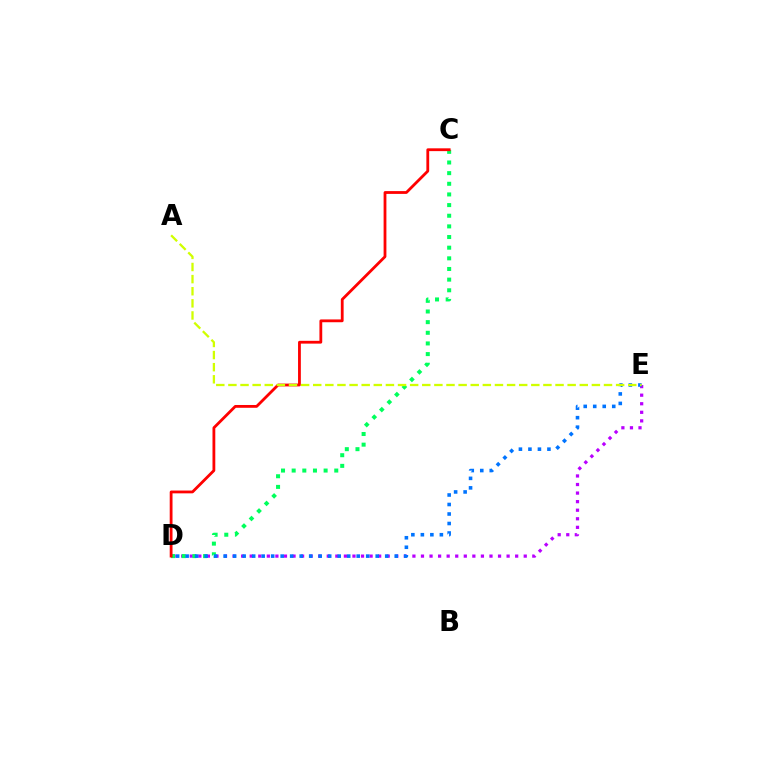{('D', 'E'): [{'color': '#b900ff', 'line_style': 'dotted', 'thickness': 2.33}, {'color': '#0074ff', 'line_style': 'dotted', 'thickness': 2.58}], ('C', 'D'): [{'color': '#00ff5c', 'line_style': 'dotted', 'thickness': 2.89}, {'color': '#ff0000', 'line_style': 'solid', 'thickness': 2.02}], ('A', 'E'): [{'color': '#d1ff00', 'line_style': 'dashed', 'thickness': 1.65}]}